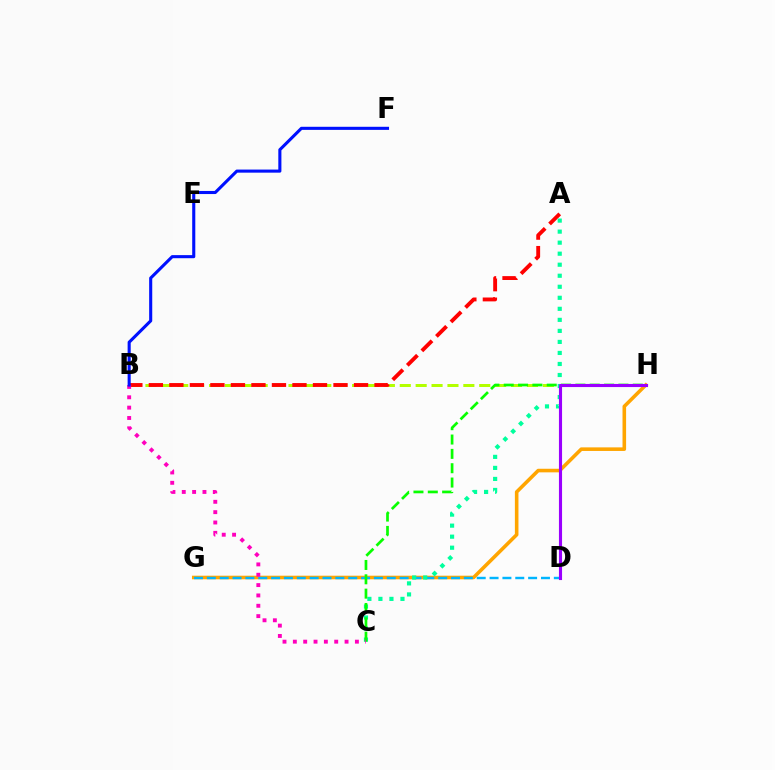{('B', 'H'): [{'color': '#b3ff00', 'line_style': 'dashed', 'thickness': 2.16}], ('G', 'H'): [{'color': '#ffa500', 'line_style': 'solid', 'thickness': 2.58}], ('A', 'B'): [{'color': '#ff0000', 'line_style': 'dashed', 'thickness': 2.79}], ('D', 'G'): [{'color': '#00b5ff', 'line_style': 'dashed', 'thickness': 1.75}], ('A', 'C'): [{'color': '#00ff9d', 'line_style': 'dotted', 'thickness': 3.0}], ('C', 'H'): [{'color': '#08ff00', 'line_style': 'dashed', 'thickness': 1.95}], ('B', 'C'): [{'color': '#ff00bd', 'line_style': 'dotted', 'thickness': 2.81}], ('B', 'F'): [{'color': '#0010ff', 'line_style': 'solid', 'thickness': 2.23}], ('D', 'H'): [{'color': '#9b00ff', 'line_style': 'solid', 'thickness': 2.25}]}